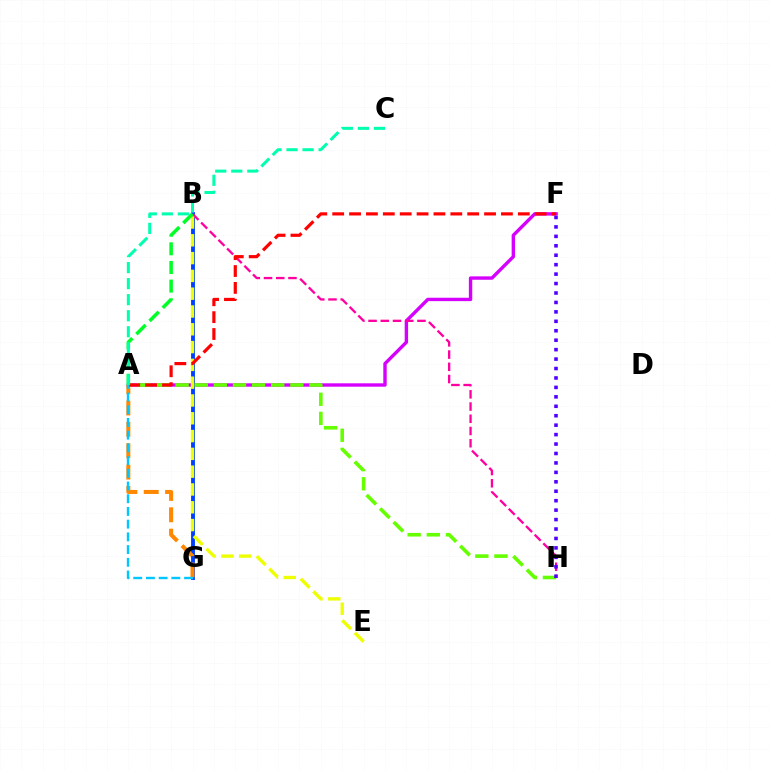{('A', 'F'): [{'color': '#d600ff', 'line_style': 'solid', 'thickness': 2.44}, {'color': '#ff0000', 'line_style': 'dashed', 'thickness': 2.29}], ('B', 'G'): [{'color': '#003fff', 'line_style': 'solid', 'thickness': 2.79}], ('A', 'H'): [{'color': '#66ff00', 'line_style': 'dashed', 'thickness': 2.6}], ('B', 'H'): [{'color': '#ff00a0', 'line_style': 'dashed', 'thickness': 1.66}], ('A', 'G'): [{'color': '#ff8800', 'line_style': 'dashed', 'thickness': 2.9}, {'color': '#00c7ff', 'line_style': 'dashed', 'thickness': 1.73}], ('B', 'E'): [{'color': '#eeff00', 'line_style': 'dashed', 'thickness': 2.42}], ('A', 'B'): [{'color': '#00ff27', 'line_style': 'dashed', 'thickness': 2.53}], ('A', 'C'): [{'color': '#00ffaf', 'line_style': 'dashed', 'thickness': 2.18}], ('F', 'H'): [{'color': '#4f00ff', 'line_style': 'dotted', 'thickness': 2.57}]}